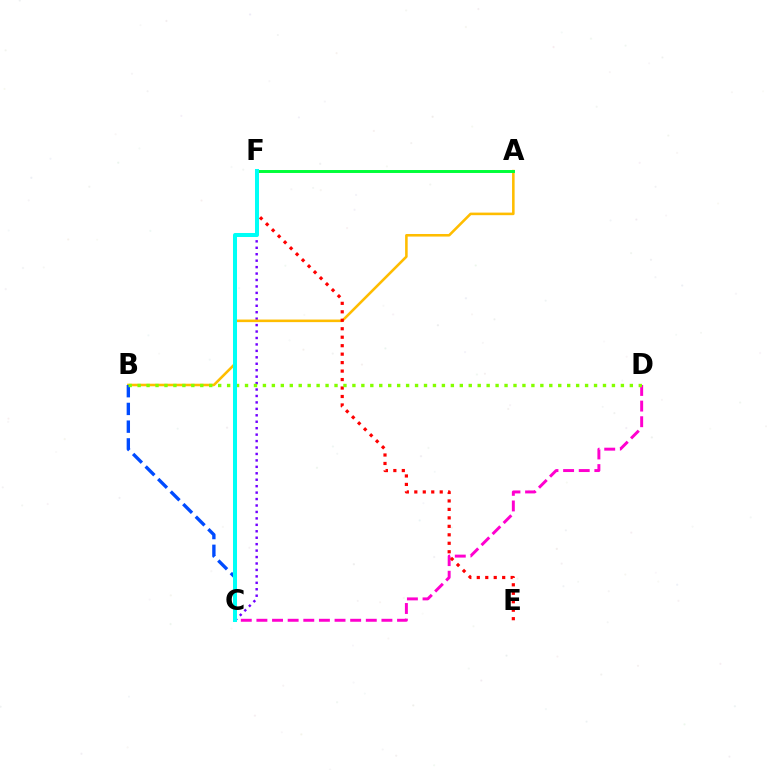{('C', 'F'): [{'color': '#7200ff', 'line_style': 'dotted', 'thickness': 1.75}, {'color': '#00fff6', 'line_style': 'solid', 'thickness': 2.89}], ('A', 'B'): [{'color': '#ffbd00', 'line_style': 'solid', 'thickness': 1.85}], ('C', 'D'): [{'color': '#ff00cf', 'line_style': 'dashed', 'thickness': 2.12}], ('E', 'F'): [{'color': '#ff0000', 'line_style': 'dotted', 'thickness': 2.3}], ('B', 'C'): [{'color': '#004bff', 'line_style': 'dashed', 'thickness': 2.41}], ('A', 'F'): [{'color': '#00ff39', 'line_style': 'solid', 'thickness': 2.13}], ('B', 'D'): [{'color': '#84ff00', 'line_style': 'dotted', 'thickness': 2.43}]}